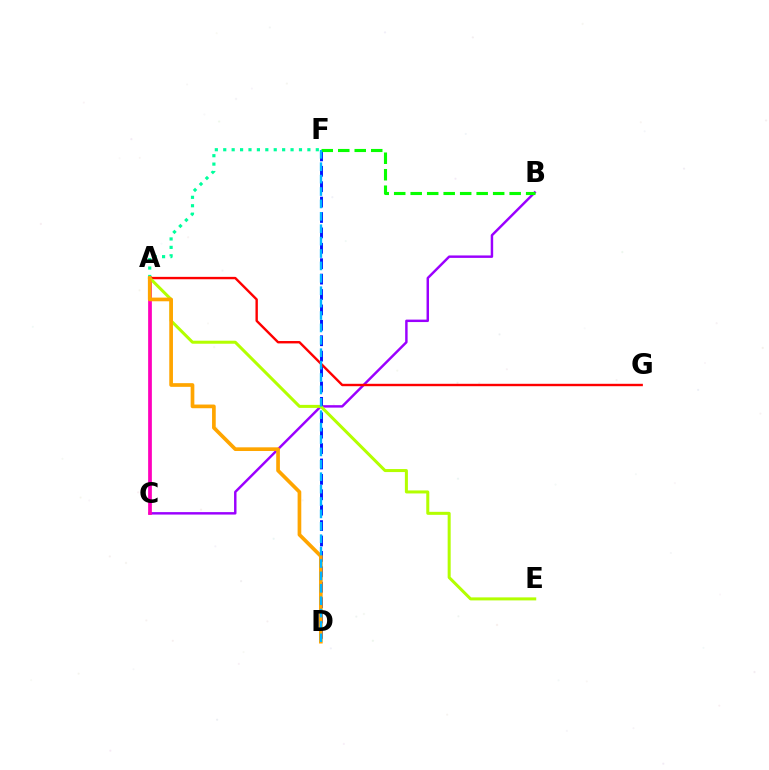{('B', 'C'): [{'color': '#9b00ff', 'line_style': 'solid', 'thickness': 1.77}], ('A', 'C'): [{'color': '#ff00bd', 'line_style': 'solid', 'thickness': 2.69}], ('A', 'F'): [{'color': '#00ff9d', 'line_style': 'dotted', 'thickness': 2.29}], ('D', 'F'): [{'color': '#0010ff', 'line_style': 'dashed', 'thickness': 2.09}, {'color': '#00b5ff', 'line_style': 'dashed', 'thickness': 1.68}], ('A', 'G'): [{'color': '#ff0000', 'line_style': 'solid', 'thickness': 1.72}], ('B', 'F'): [{'color': '#08ff00', 'line_style': 'dashed', 'thickness': 2.24}], ('A', 'E'): [{'color': '#b3ff00', 'line_style': 'solid', 'thickness': 2.17}], ('A', 'D'): [{'color': '#ffa500', 'line_style': 'solid', 'thickness': 2.65}]}